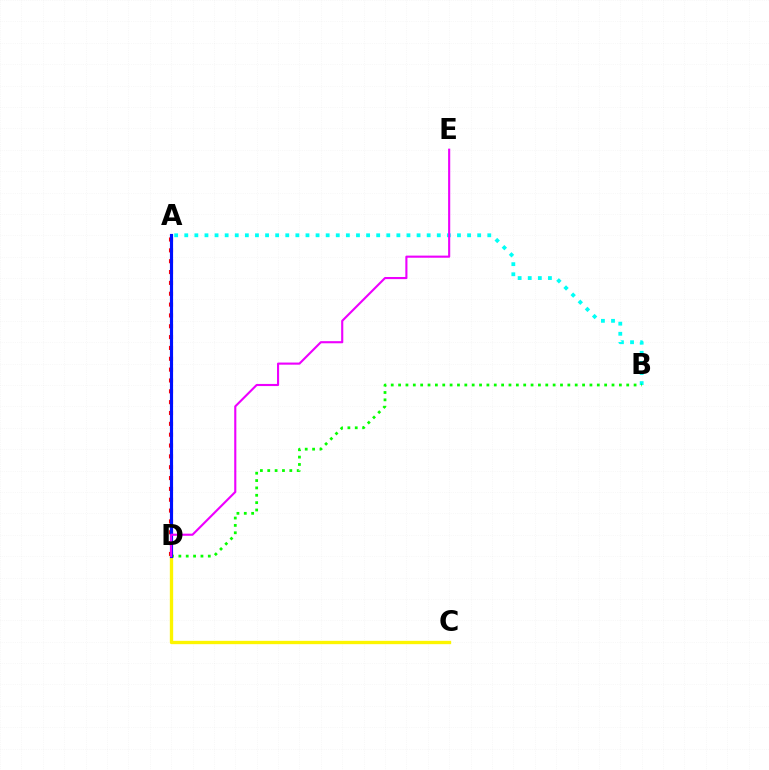{('A', 'D'): [{'color': '#ff0000', 'line_style': 'dotted', 'thickness': 2.95}, {'color': '#0010ff', 'line_style': 'solid', 'thickness': 2.27}], ('A', 'B'): [{'color': '#00fff6', 'line_style': 'dotted', 'thickness': 2.74}], ('B', 'D'): [{'color': '#08ff00', 'line_style': 'dotted', 'thickness': 2.0}], ('C', 'D'): [{'color': '#fcf500', 'line_style': 'solid', 'thickness': 2.4}], ('D', 'E'): [{'color': '#ee00ff', 'line_style': 'solid', 'thickness': 1.53}]}